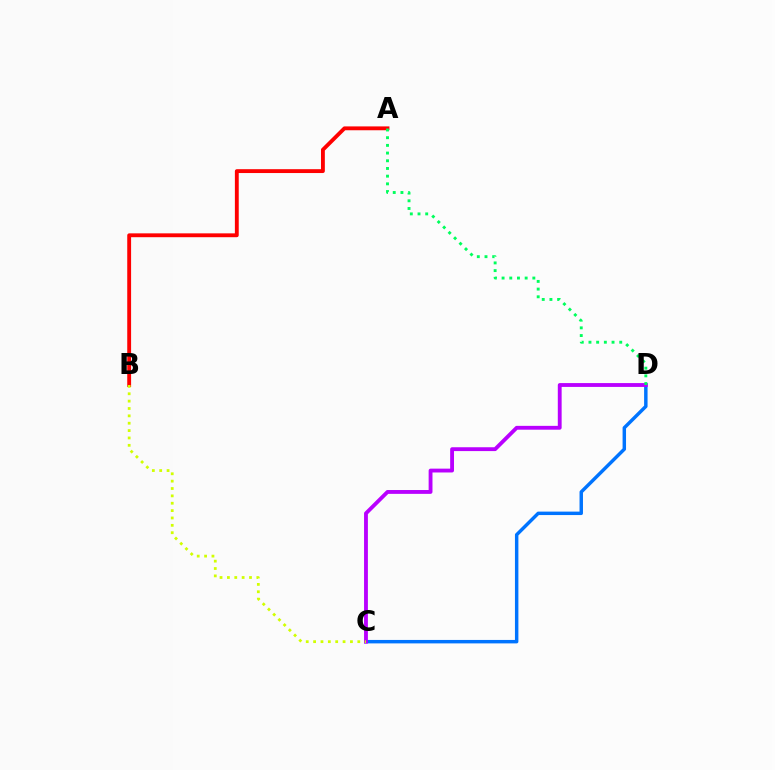{('C', 'D'): [{'color': '#0074ff', 'line_style': 'solid', 'thickness': 2.48}, {'color': '#b900ff', 'line_style': 'solid', 'thickness': 2.76}], ('A', 'B'): [{'color': '#ff0000', 'line_style': 'solid', 'thickness': 2.77}], ('A', 'D'): [{'color': '#00ff5c', 'line_style': 'dotted', 'thickness': 2.09}], ('B', 'C'): [{'color': '#d1ff00', 'line_style': 'dotted', 'thickness': 2.0}]}